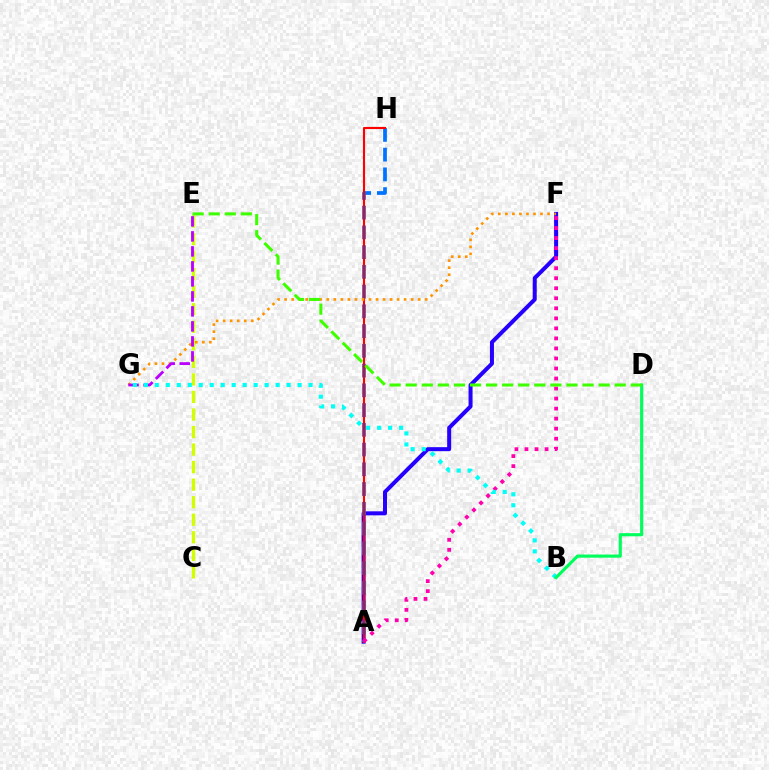{('C', 'E'): [{'color': '#d1ff00', 'line_style': 'dashed', 'thickness': 2.38}], ('A', 'F'): [{'color': '#2500ff', 'line_style': 'solid', 'thickness': 2.89}, {'color': '#ff00ac', 'line_style': 'dotted', 'thickness': 2.72}], ('A', 'H'): [{'color': '#0074ff', 'line_style': 'dashed', 'thickness': 2.68}, {'color': '#ff0000', 'line_style': 'solid', 'thickness': 1.53}], ('F', 'G'): [{'color': '#ff9400', 'line_style': 'dotted', 'thickness': 1.91}], ('E', 'G'): [{'color': '#b900ff', 'line_style': 'dashed', 'thickness': 2.04}], ('B', 'G'): [{'color': '#00fff6', 'line_style': 'dotted', 'thickness': 2.98}], ('B', 'D'): [{'color': '#00ff5c', 'line_style': 'solid', 'thickness': 2.26}], ('D', 'E'): [{'color': '#3dff00', 'line_style': 'dashed', 'thickness': 2.18}]}